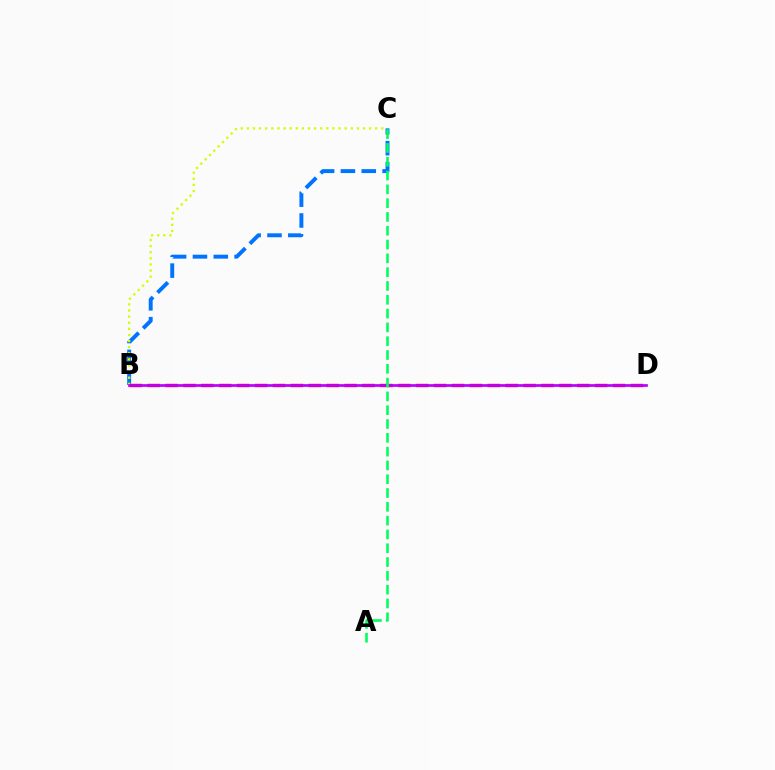{('B', 'C'): [{'color': '#0074ff', 'line_style': 'dashed', 'thickness': 2.83}, {'color': '#d1ff00', 'line_style': 'dotted', 'thickness': 1.66}], ('B', 'D'): [{'color': '#ff0000', 'line_style': 'dashed', 'thickness': 2.43}, {'color': '#b900ff', 'line_style': 'solid', 'thickness': 1.95}], ('A', 'C'): [{'color': '#00ff5c', 'line_style': 'dashed', 'thickness': 1.88}]}